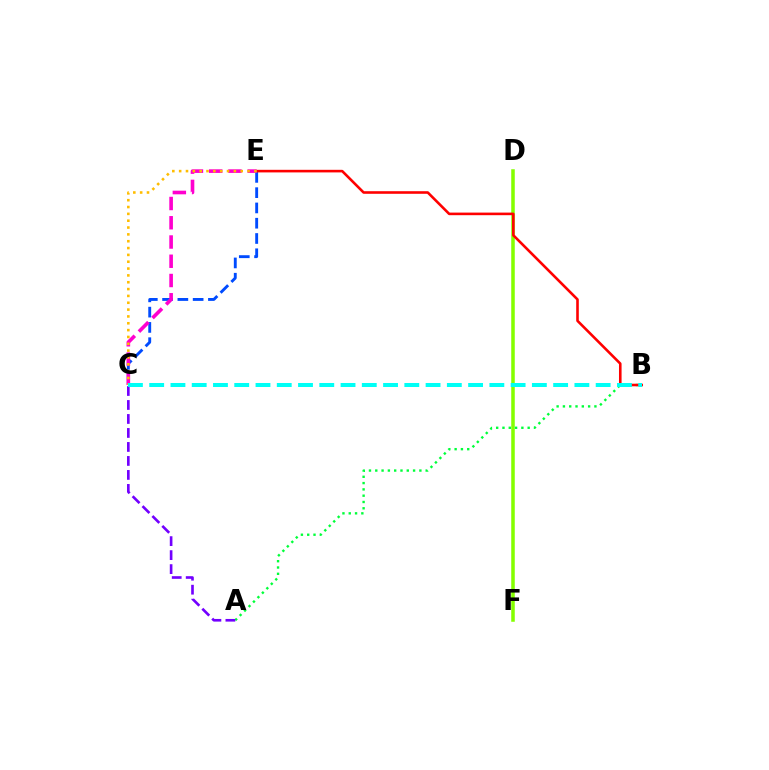{('C', 'E'): [{'color': '#004bff', 'line_style': 'dashed', 'thickness': 2.08}, {'color': '#ff00cf', 'line_style': 'dashed', 'thickness': 2.61}, {'color': '#ffbd00', 'line_style': 'dotted', 'thickness': 1.86}], ('D', 'F'): [{'color': '#84ff00', 'line_style': 'solid', 'thickness': 2.54}], ('A', 'B'): [{'color': '#00ff39', 'line_style': 'dotted', 'thickness': 1.71}], ('A', 'C'): [{'color': '#7200ff', 'line_style': 'dashed', 'thickness': 1.9}], ('B', 'E'): [{'color': '#ff0000', 'line_style': 'solid', 'thickness': 1.87}], ('B', 'C'): [{'color': '#00fff6', 'line_style': 'dashed', 'thickness': 2.89}]}